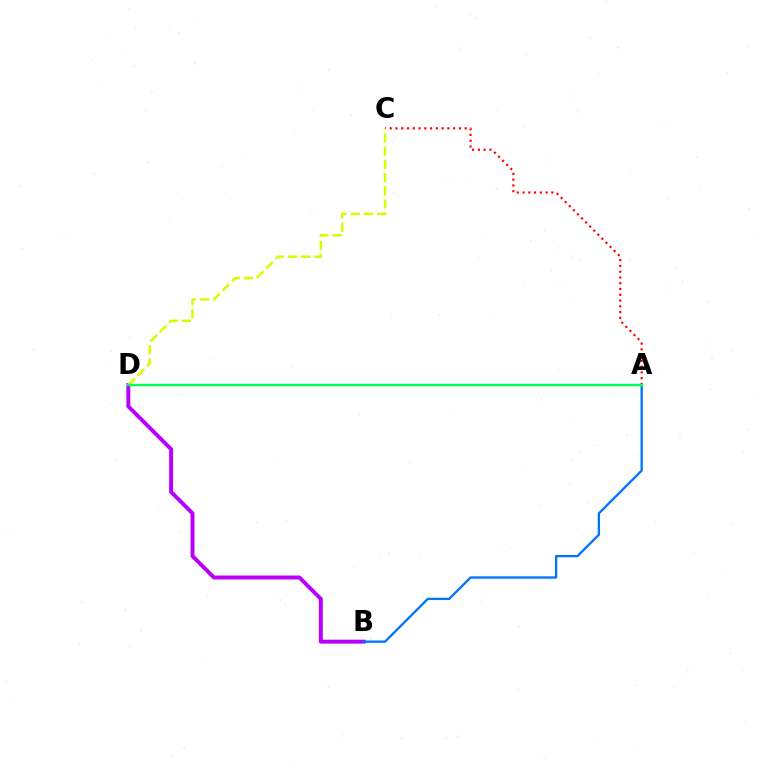{('B', 'D'): [{'color': '#b900ff', 'line_style': 'solid', 'thickness': 2.84}], ('A', 'B'): [{'color': '#0074ff', 'line_style': 'solid', 'thickness': 1.67}], ('A', 'C'): [{'color': '#ff0000', 'line_style': 'dotted', 'thickness': 1.57}], ('C', 'D'): [{'color': '#d1ff00', 'line_style': 'dashed', 'thickness': 1.79}], ('A', 'D'): [{'color': '#00ff5c', 'line_style': 'solid', 'thickness': 1.76}]}